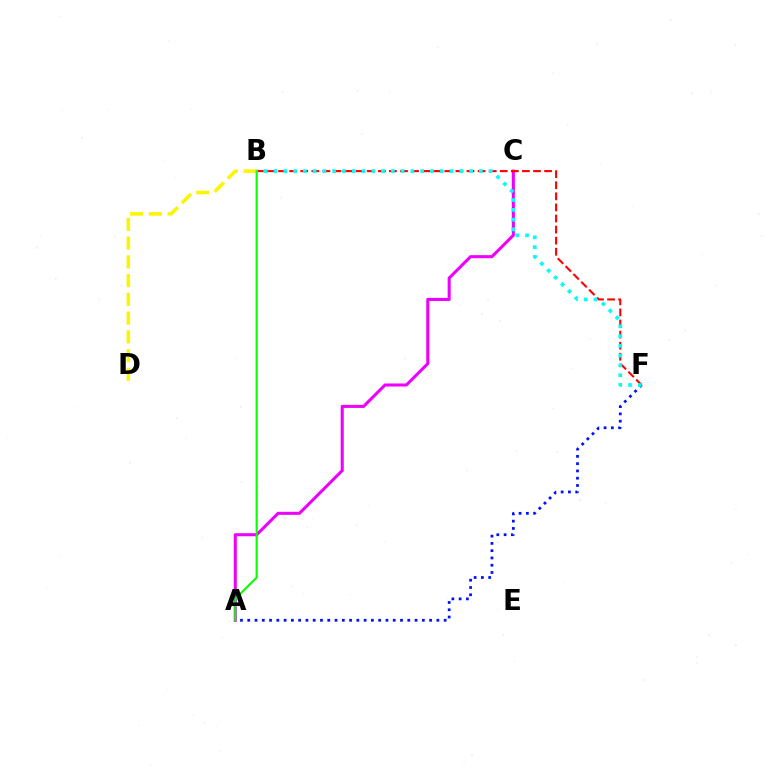{('A', 'C'): [{'color': '#ee00ff', 'line_style': 'solid', 'thickness': 2.2}], ('B', 'F'): [{'color': '#ff0000', 'line_style': 'dashed', 'thickness': 1.51}, {'color': '#00fff6', 'line_style': 'dotted', 'thickness': 2.66}], ('B', 'D'): [{'color': '#fcf500', 'line_style': 'dashed', 'thickness': 2.55}], ('A', 'F'): [{'color': '#0010ff', 'line_style': 'dotted', 'thickness': 1.98}], ('A', 'B'): [{'color': '#08ff00', 'line_style': 'solid', 'thickness': 1.53}]}